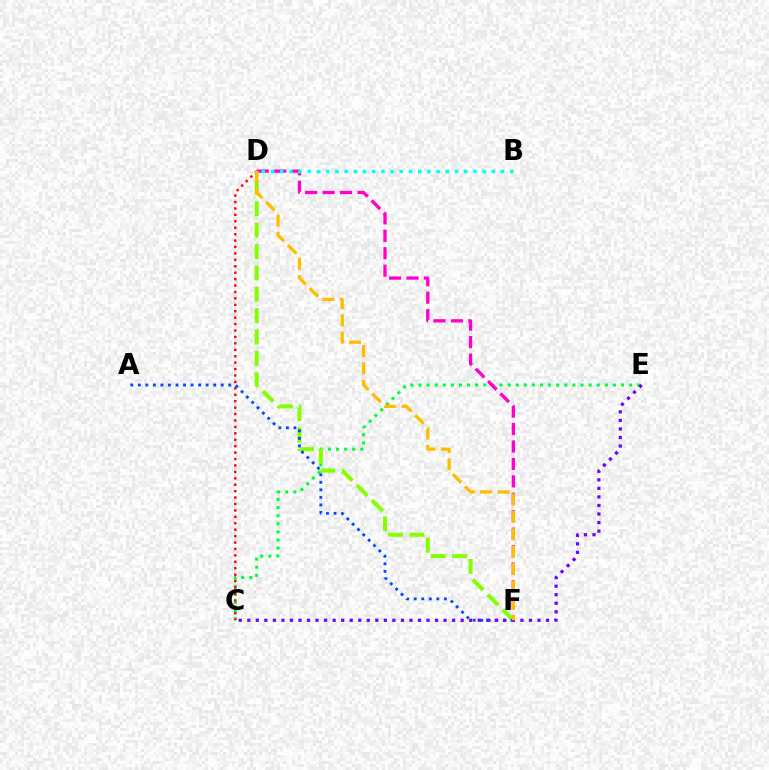{('C', 'E'): [{'color': '#00ff39', 'line_style': 'dotted', 'thickness': 2.2}, {'color': '#7200ff', 'line_style': 'dotted', 'thickness': 2.32}], ('D', 'F'): [{'color': '#ff00cf', 'line_style': 'dashed', 'thickness': 2.37}, {'color': '#84ff00', 'line_style': 'dashed', 'thickness': 2.9}, {'color': '#ffbd00', 'line_style': 'dashed', 'thickness': 2.36}], ('B', 'D'): [{'color': '#00fff6', 'line_style': 'dotted', 'thickness': 2.5}], ('C', 'D'): [{'color': '#ff0000', 'line_style': 'dotted', 'thickness': 1.75}], ('A', 'F'): [{'color': '#004bff', 'line_style': 'dotted', 'thickness': 2.05}]}